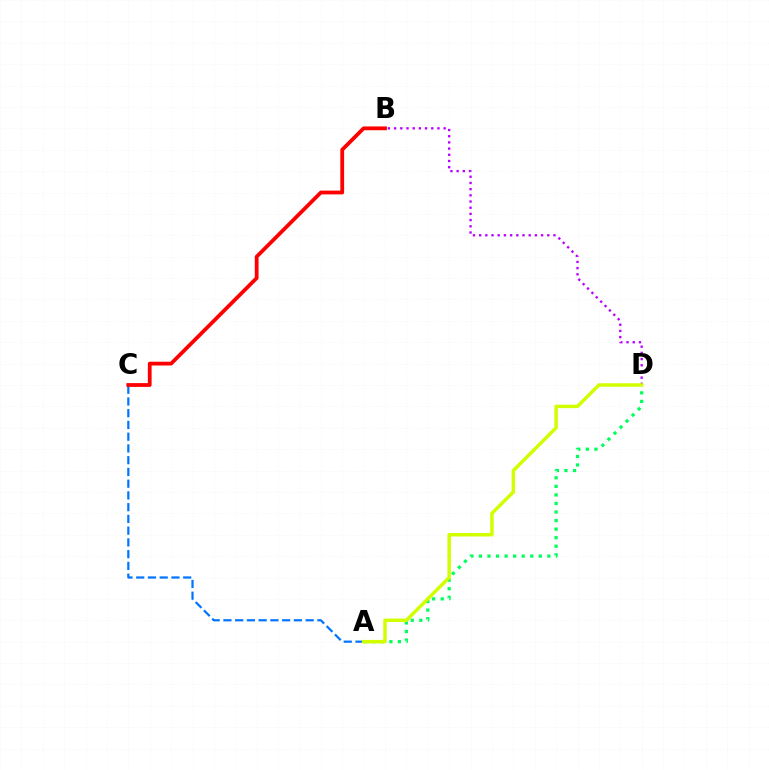{('B', 'D'): [{'color': '#b900ff', 'line_style': 'dotted', 'thickness': 1.68}], ('A', 'D'): [{'color': '#00ff5c', 'line_style': 'dotted', 'thickness': 2.32}, {'color': '#d1ff00', 'line_style': 'solid', 'thickness': 2.51}], ('A', 'C'): [{'color': '#0074ff', 'line_style': 'dashed', 'thickness': 1.6}], ('B', 'C'): [{'color': '#ff0000', 'line_style': 'solid', 'thickness': 2.72}]}